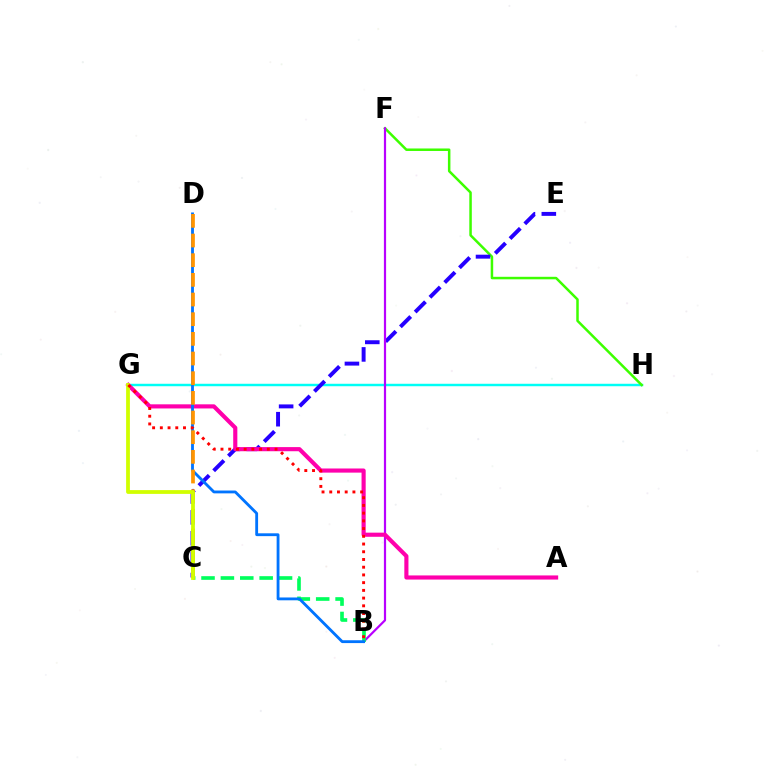{('G', 'H'): [{'color': '#00fff6', 'line_style': 'solid', 'thickness': 1.77}], ('F', 'H'): [{'color': '#3dff00', 'line_style': 'solid', 'thickness': 1.8}], ('C', 'E'): [{'color': '#2500ff', 'line_style': 'dashed', 'thickness': 2.84}], ('B', 'F'): [{'color': '#b900ff', 'line_style': 'solid', 'thickness': 1.58}], ('A', 'G'): [{'color': '#ff00ac', 'line_style': 'solid', 'thickness': 2.97}], ('B', 'C'): [{'color': '#00ff5c', 'line_style': 'dashed', 'thickness': 2.63}], ('B', 'D'): [{'color': '#0074ff', 'line_style': 'solid', 'thickness': 2.04}], ('C', 'D'): [{'color': '#ff9400', 'line_style': 'dashed', 'thickness': 2.67}], ('C', 'G'): [{'color': '#d1ff00', 'line_style': 'solid', 'thickness': 2.72}], ('B', 'G'): [{'color': '#ff0000', 'line_style': 'dotted', 'thickness': 2.1}]}